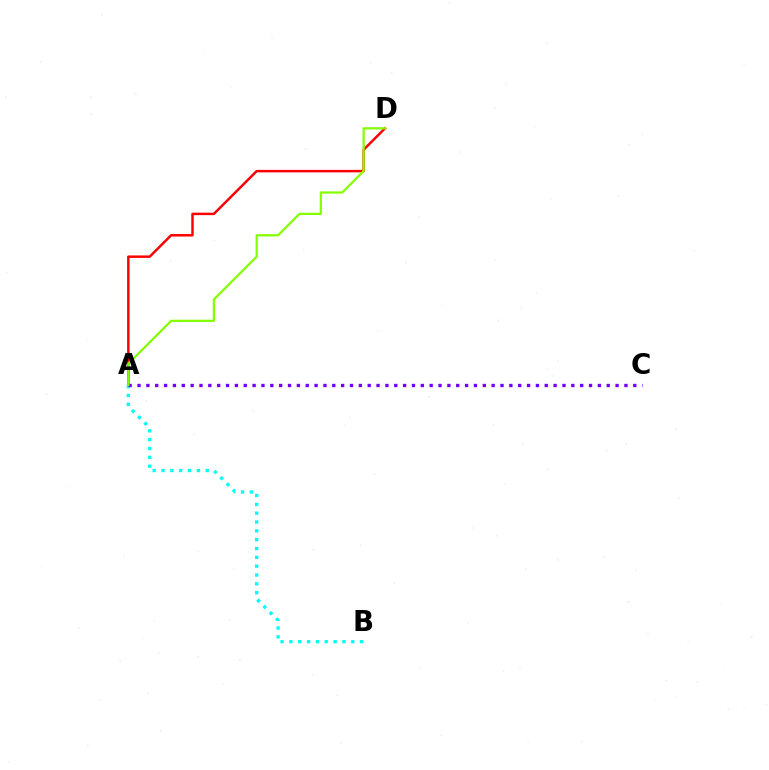{('A', 'D'): [{'color': '#ff0000', 'line_style': 'solid', 'thickness': 1.78}, {'color': '#84ff00', 'line_style': 'solid', 'thickness': 1.62}], ('A', 'B'): [{'color': '#00fff6', 'line_style': 'dotted', 'thickness': 2.4}], ('A', 'C'): [{'color': '#7200ff', 'line_style': 'dotted', 'thickness': 2.41}]}